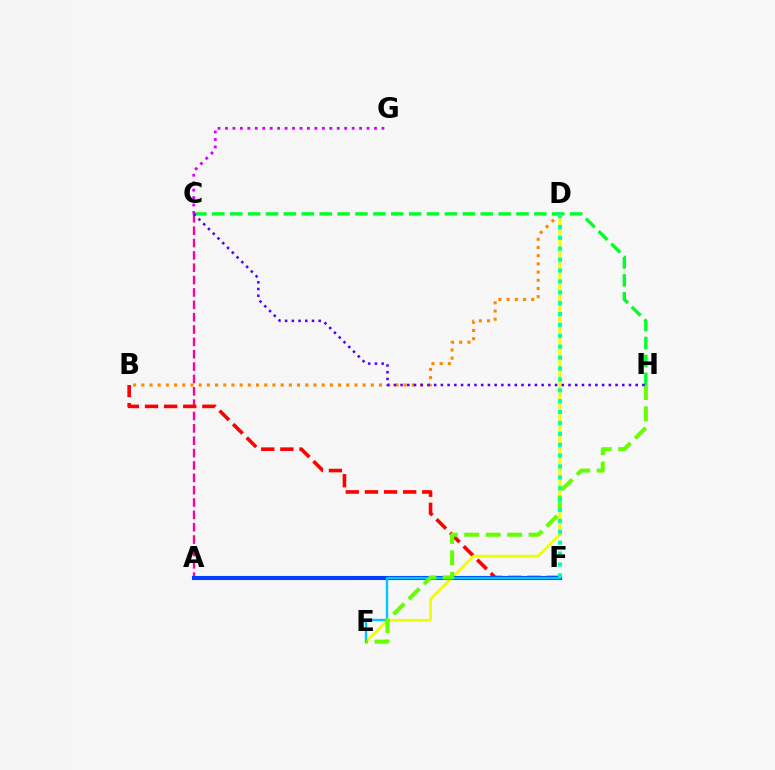{('A', 'C'): [{'color': '#ff00a0', 'line_style': 'dashed', 'thickness': 1.68}], ('B', 'F'): [{'color': '#ff0000', 'line_style': 'dashed', 'thickness': 2.6}], ('D', 'E'): [{'color': '#eeff00', 'line_style': 'solid', 'thickness': 1.94}], ('B', 'D'): [{'color': '#ff8800', 'line_style': 'dotted', 'thickness': 2.23}], ('A', 'F'): [{'color': '#003fff', 'line_style': 'solid', 'thickness': 2.94}], ('C', 'H'): [{'color': '#00ff27', 'line_style': 'dashed', 'thickness': 2.43}, {'color': '#4f00ff', 'line_style': 'dotted', 'thickness': 1.82}], ('E', 'F'): [{'color': '#00c7ff', 'line_style': 'solid', 'thickness': 1.7}], ('E', 'H'): [{'color': '#66ff00', 'line_style': 'dashed', 'thickness': 2.91}], ('D', 'F'): [{'color': '#00ffaf', 'line_style': 'dotted', 'thickness': 2.96}], ('C', 'G'): [{'color': '#d600ff', 'line_style': 'dotted', 'thickness': 2.02}]}